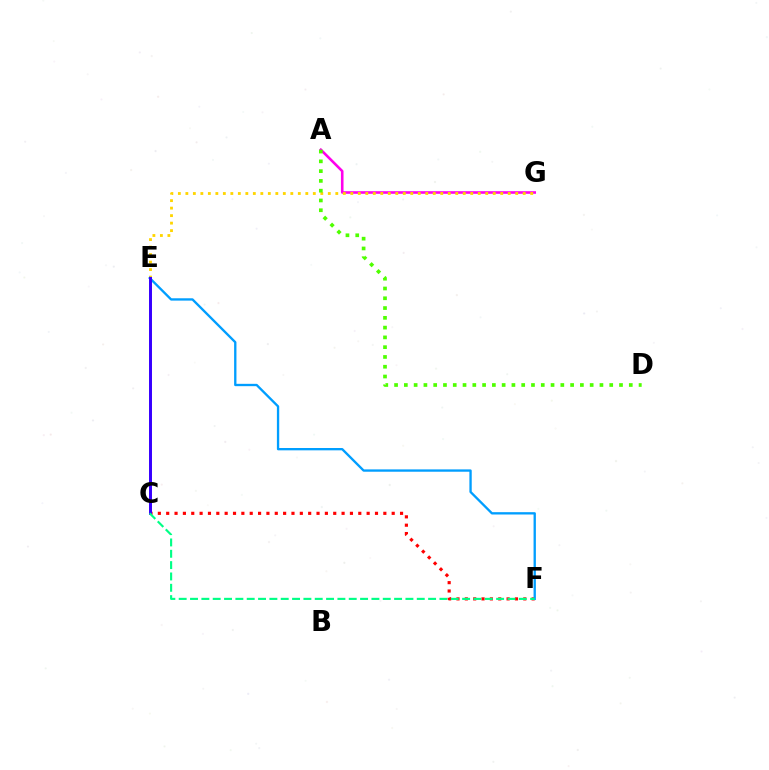{('A', 'G'): [{'color': '#ff00ed', 'line_style': 'solid', 'thickness': 1.87}], ('C', 'F'): [{'color': '#ff0000', 'line_style': 'dotted', 'thickness': 2.27}, {'color': '#00ff86', 'line_style': 'dashed', 'thickness': 1.54}], ('E', 'G'): [{'color': '#ffd500', 'line_style': 'dotted', 'thickness': 2.04}], ('A', 'D'): [{'color': '#4fff00', 'line_style': 'dotted', 'thickness': 2.66}], ('E', 'F'): [{'color': '#009eff', 'line_style': 'solid', 'thickness': 1.68}], ('C', 'E'): [{'color': '#3700ff', 'line_style': 'solid', 'thickness': 2.13}]}